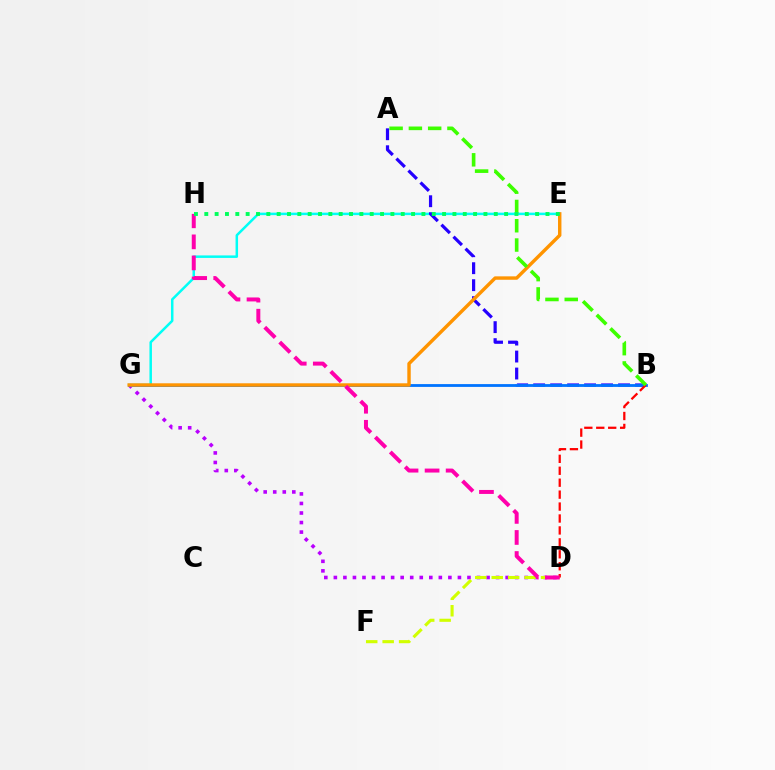{('D', 'G'): [{'color': '#b900ff', 'line_style': 'dotted', 'thickness': 2.59}], ('E', 'G'): [{'color': '#00fff6', 'line_style': 'solid', 'thickness': 1.8}, {'color': '#ff9400', 'line_style': 'solid', 'thickness': 2.46}], ('D', 'F'): [{'color': '#d1ff00', 'line_style': 'dashed', 'thickness': 2.24}], ('A', 'B'): [{'color': '#2500ff', 'line_style': 'dashed', 'thickness': 2.31}, {'color': '#3dff00', 'line_style': 'dashed', 'thickness': 2.62}], ('B', 'G'): [{'color': '#0074ff', 'line_style': 'solid', 'thickness': 2.02}], ('B', 'D'): [{'color': '#ff0000', 'line_style': 'dashed', 'thickness': 1.62}], ('D', 'H'): [{'color': '#ff00ac', 'line_style': 'dashed', 'thickness': 2.86}], ('E', 'H'): [{'color': '#00ff5c', 'line_style': 'dotted', 'thickness': 2.81}]}